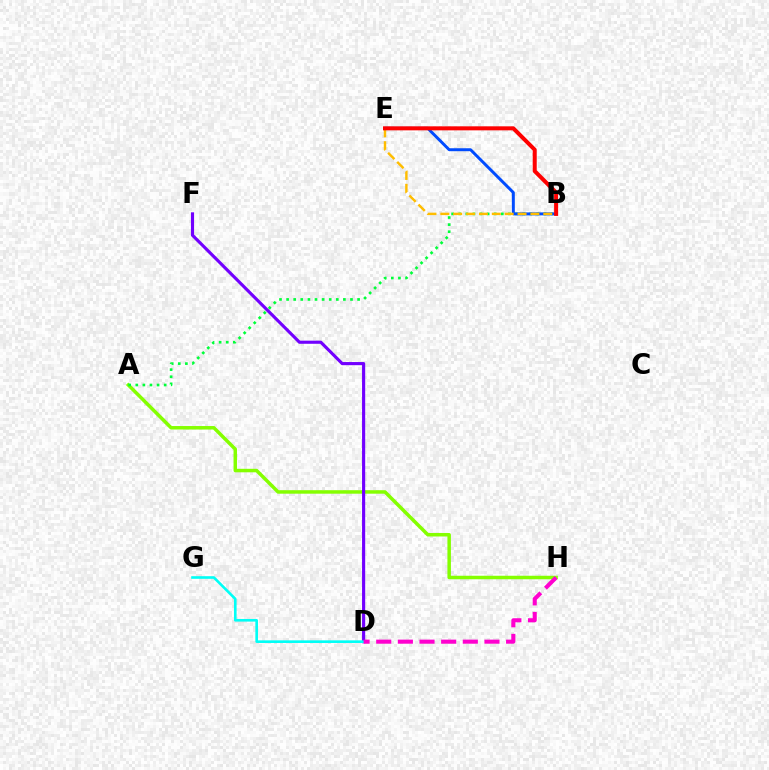{('A', 'H'): [{'color': '#84ff00', 'line_style': 'solid', 'thickness': 2.51}], ('A', 'B'): [{'color': '#00ff39', 'line_style': 'dotted', 'thickness': 1.93}], ('D', 'F'): [{'color': '#7200ff', 'line_style': 'solid', 'thickness': 2.26}], ('B', 'E'): [{'color': '#004bff', 'line_style': 'solid', 'thickness': 2.13}, {'color': '#ffbd00', 'line_style': 'dashed', 'thickness': 1.75}, {'color': '#ff0000', 'line_style': 'solid', 'thickness': 2.89}], ('D', 'G'): [{'color': '#00fff6', 'line_style': 'solid', 'thickness': 1.89}], ('D', 'H'): [{'color': '#ff00cf', 'line_style': 'dashed', 'thickness': 2.94}]}